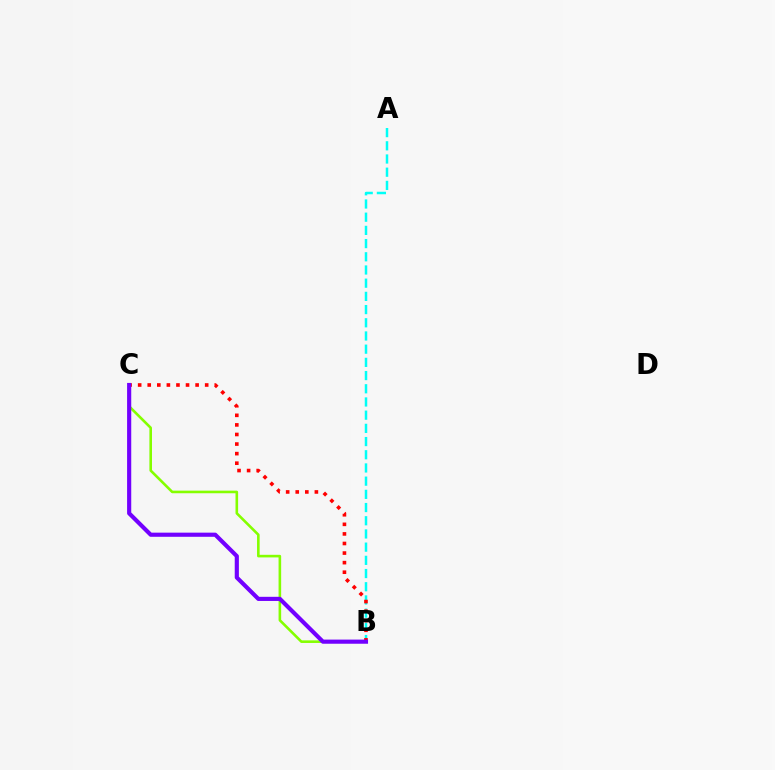{('B', 'C'): [{'color': '#84ff00', 'line_style': 'solid', 'thickness': 1.87}, {'color': '#ff0000', 'line_style': 'dotted', 'thickness': 2.6}, {'color': '#7200ff', 'line_style': 'solid', 'thickness': 2.98}], ('A', 'B'): [{'color': '#00fff6', 'line_style': 'dashed', 'thickness': 1.79}]}